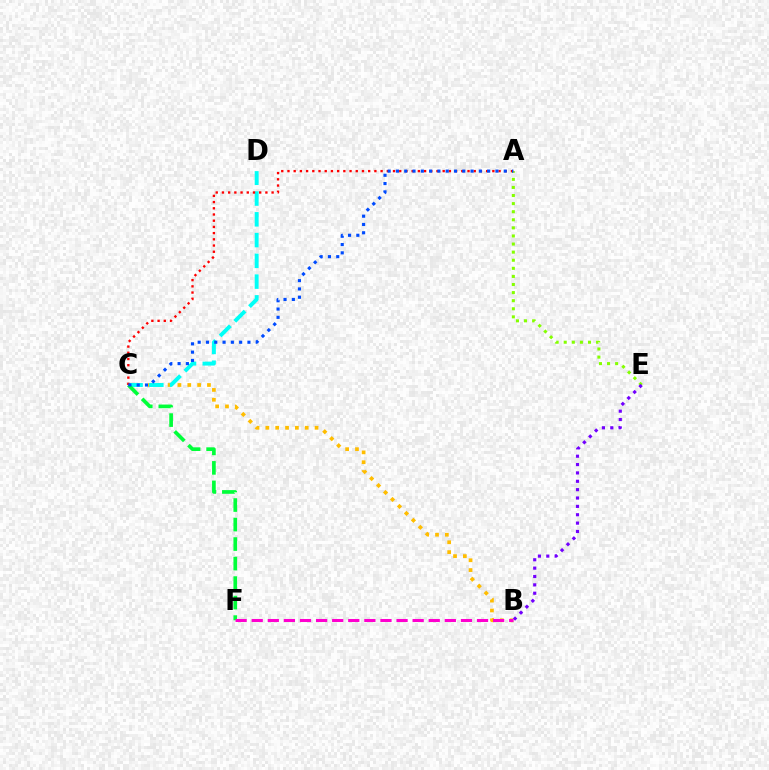{('B', 'C'): [{'color': '#ffbd00', 'line_style': 'dotted', 'thickness': 2.68}], ('C', 'D'): [{'color': '#00fff6', 'line_style': 'dashed', 'thickness': 2.82}], ('A', 'E'): [{'color': '#84ff00', 'line_style': 'dotted', 'thickness': 2.2}], ('C', 'F'): [{'color': '#00ff39', 'line_style': 'dashed', 'thickness': 2.65}], ('B', 'E'): [{'color': '#7200ff', 'line_style': 'dotted', 'thickness': 2.27}], ('A', 'C'): [{'color': '#ff0000', 'line_style': 'dotted', 'thickness': 1.69}, {'color': '#004bff', 'line_style': 'dotted', 'thickness': 2.25}], ('B', 'F'): [{'color': '#ff00cf', 'line_style': 'dashed', 'thickness': 2.19}]}